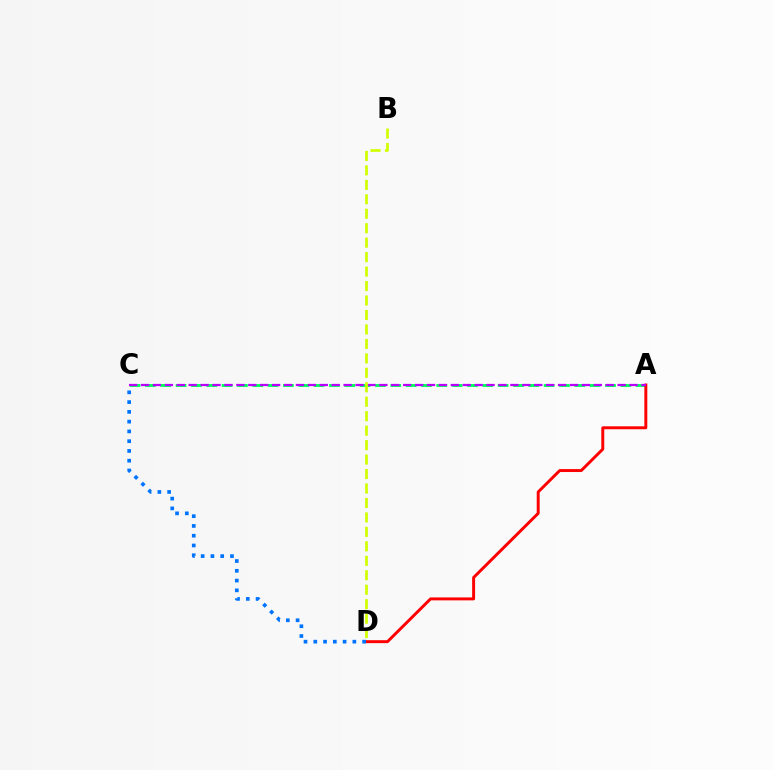{('A', 'C'): [{'color': '#00ff5c', 'line_style': 'dashed', 'thickness': 2.08}, {'color': '#b900ff', 'line_style': 'dashed', 'thickness': 1.62}], ('A', 'D'): [{'color': '#ff0000', 'line_style': 'solid', 'thickness': 2.12}], ('B', 'D'): [{'color': '#d1ff00', 'line_style': 'dashed', 'thickness': 1.96}], ('C', 'D'): [{'color': '#0074ff', 'line_style': 'dotted', 'thickness': 2.65}]}